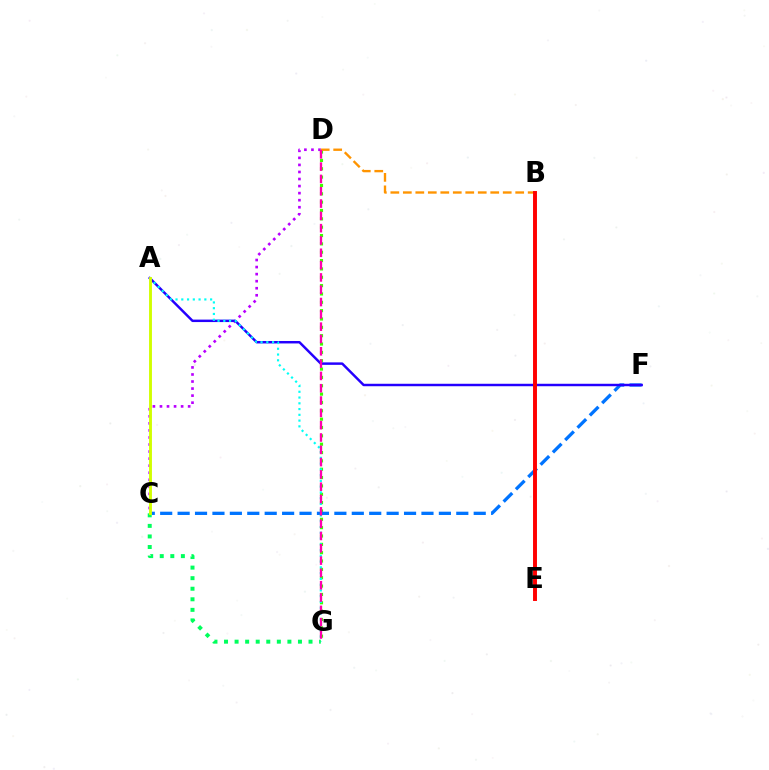{('D', 'G'): [{'color': '#3dff00', 'line_style': 'dotted', 'thickness': 2.27}, {'color': '#ff00ac', 'line_style': 'dashed', 'thickness': 1.67}], ('C', 'F'): [{'color': '#0074ff', 'line_style': 'dashed', 'thickness': 2.37}], ('C', 'D'): [{'color': '#b900ff', 'line_style': 'dotted', 'thickness': 1.92}], ('A', 'F'): [{'color': '#2500ff', 'line_style': 'solid', 'thickness': 1.77}], ('B', 'D'): [{'color': '#ff9400', 'line_style': 'dashed', 'thickness': 1.7}], ('A', 'G'): [{'color': '#00fff6', 'line_style': 'dotted', 'thickness': 1.57}], ('B', 'E'): [{'color': '#ff0000', 'line_style': 'solid', 'thickness': 2.83}], ('C', 'G'): [{'color': '#00ff5c', 'line_style': 'dotted', 'thickness': 2.87}], ('A', 'C'): [{'color': '#d1ff00', 'line_style': 'solid', 'thickness': 2.08}]}